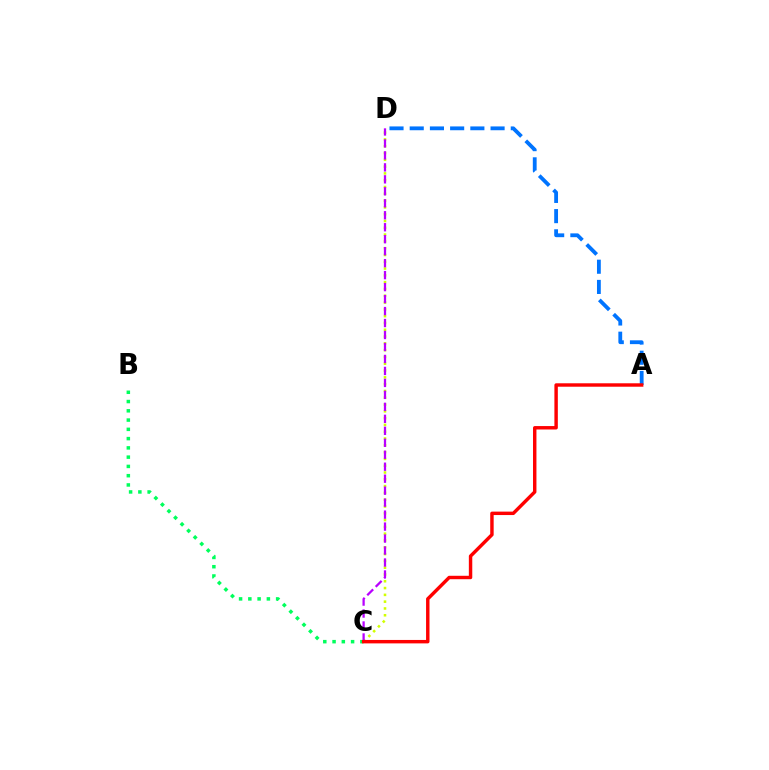{('A', 'D'): [{'color': '#0074ff', 'line_style': 'dashed', 'thickness': 2.75}], ('C', 'D'): [{'color': '#d1ff00', 'line_style': 'dotted', 'thickness': 1.85}, {'color': '#b900ff', 'line_style': 'dashed', 'thickness': 1.63}], ('B', 'C'): [{'color': '#00ff5c', 'line_style': 'dotted', 'thickness': 2.52}], ('A', 'C'): [{'color': '#ff0000', 'line_style': 'solid', 'thickness': 2.47}]}